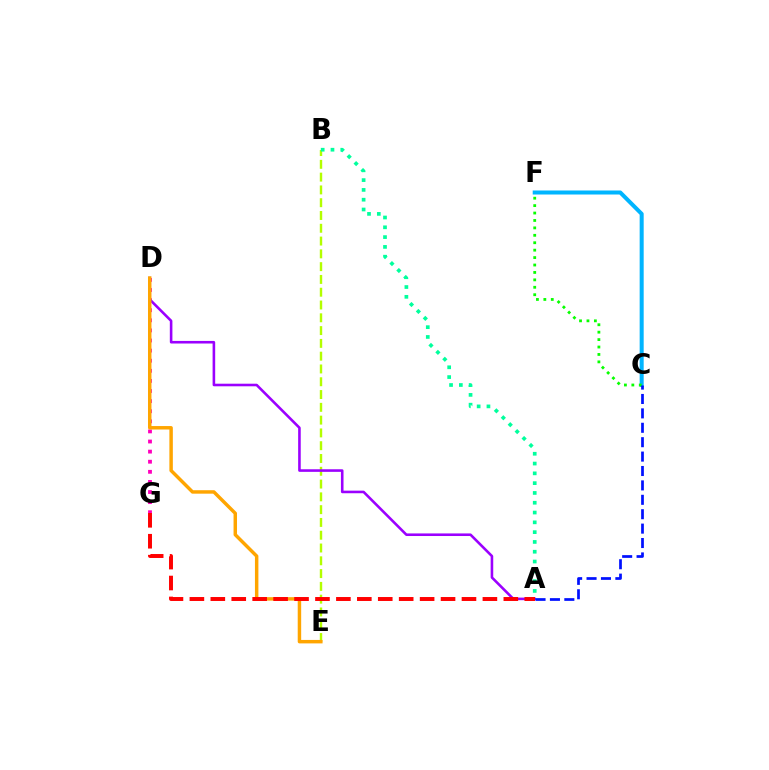{('B', 'E'): [{'color': '#b3ff00', 'line_style': 'dashed', 'thickness': 1.74}], ('D', 'G'): [{'color': '#ff00bd', 'line_style': 'dotted', 'thickness': 2.74}], ('A', 'D'): [{'color': '#9b00ff', 'line_style': 'solid', 'thickness': 1.86}], ('C', 'F'): [{'color': '#00b5ff', 'line_style': 'solid', 'thickness': 2.9}, {'color': '#08ff00', 'line_style': 'dotted', 'thickness': 2.02}], ('A', 'B'): [{'color': '#00ff9d', 'line_style': 'dotted', 'thickness': 2.66}], ('D', 'E'): [{'color': '#ffa500', 'line_style': 'solid', 'thickness': 2.49}], ('A', 'C'): [{'color': '#0010ff', 'line_style': 'dashed', 'thickness': 1.96}], ('A', 'G'): [{'color': '#ff0000', 'line_style': 'dashed', 'thickness': 2.84}]}